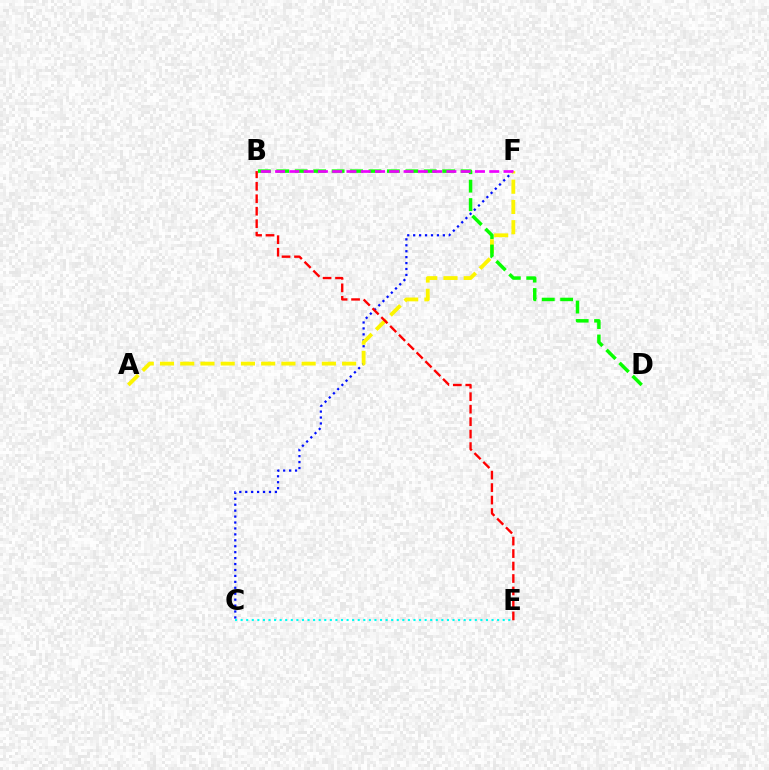{('C', 'F'): [{'color': '#0010ff', 'line_style': 'dotted', 'thickness': 1.61}], ('A', 'F'): [{'color': '#fcf500', 'line_style': 'dashed', 'thickness': 2.75}], ('B', 'D'): [{'color': '#08ff00', 'line_style': 'dashed', 'thickness': 2.5}], ('B', 'F'): [{'color': '#ee00ff', 'line_style': 'dashed', 'thickness': 1.94}], ('B', 'E'): [{'color': '#ff0000', 'line_style': 'dashed', 'thickness': 1.69}], ('C', 'E'): [{'color': '#00fff6', 'line_style': 'dotted', 'thickness': 1.51}]}